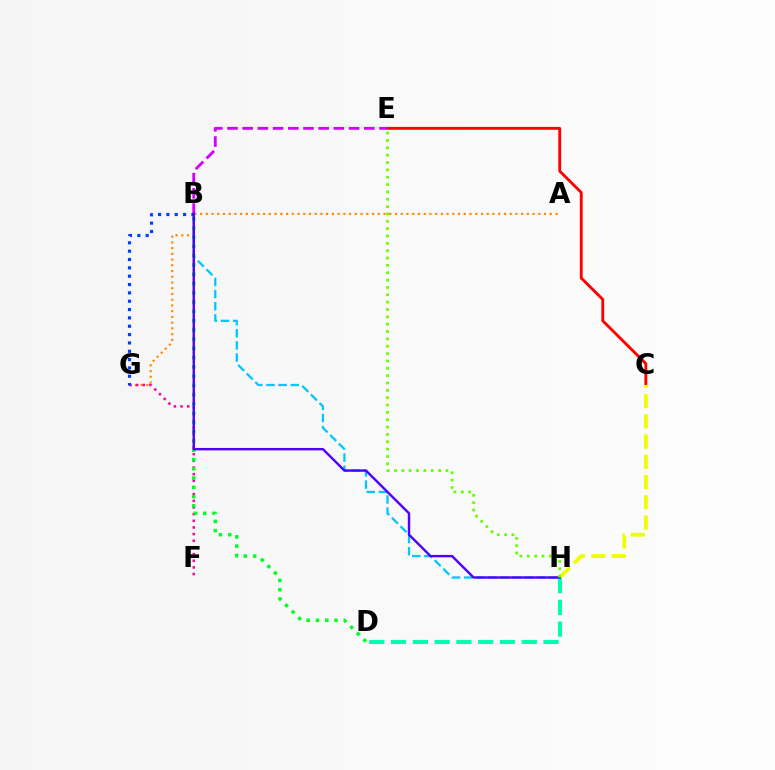{('C', 'E'): [{'color': '#ff0000', 'line_style': 'solid', 'thickness': 2.06}], ('B', 'H'): [{'color': '#00c7ff', 'line_style': 'dashed', 'thickness': 1.65}, {'color': '#4f00ff', 'line_style': 'solid', 'thickness': 1.74}], ('D', 'H'): [{'color': '#00ffaf', 'line_style': 'dashed', 'thickness': 2.96}], ('A', 'G'): [{'color': '#ff8800', 'line_style': 'dotted', 'thickness': 1.56}], ('B', 'E'): [{'color': '#d600ff', 'line_style': 'dashed', 'thickness': 2.06}], ('F', 'G'): [{'color': '#ff00a0', 'line_style': 'dotted', 'thickness': 1.81}], ('C', 'H'): [{'color': '#eeff00', 'line_style': 'dashed', 'thickness': 2.75}], ('B', 'D'): [{'color': '#00ff27', 'line_style': 'dotted', 'thickness': 2.52}], ('B', 'G'): [{'color': '#003fff', 'line_style': 'dotted', 'thickness': 2.27}], ('E', 'H'): [{'color': '#66ff00', 'line_style': 'dotted', 'thickness': 2.0}]}